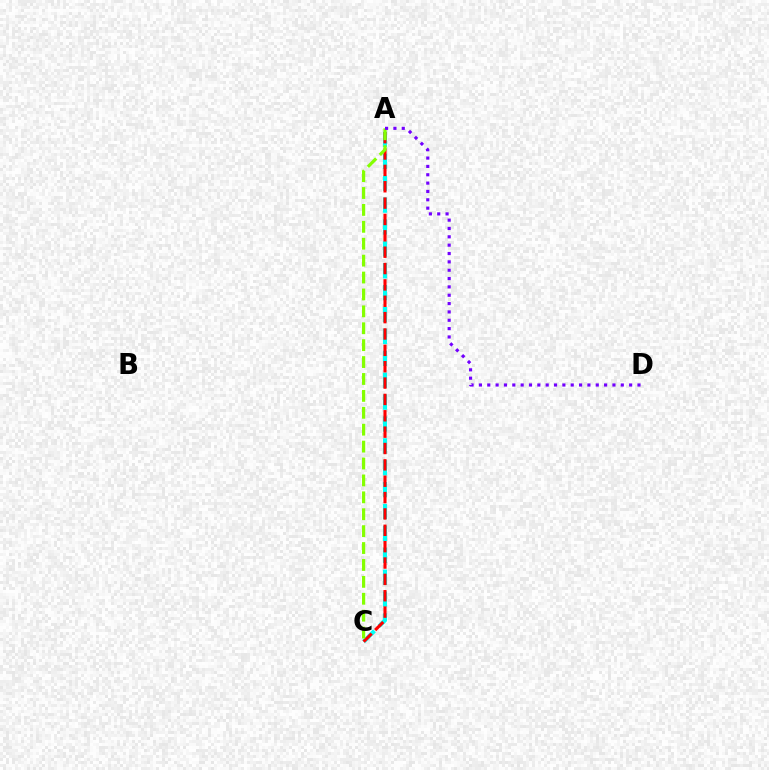{('A', 'C'): [{'color': '#00fff6', 'line_style': 'dashed', 'thickness': 2.97}, {'color': '#ff0000', 'line_style': 'dashed', 'thickness': 2.22}, {'color': '#84ff00', 'line_style': 'dashed', 'thickness': 2.3}], ('A', 'D'): [{'color': '#7200ff', 'line_style': 'dotted', 'thickness': 2.27}]}